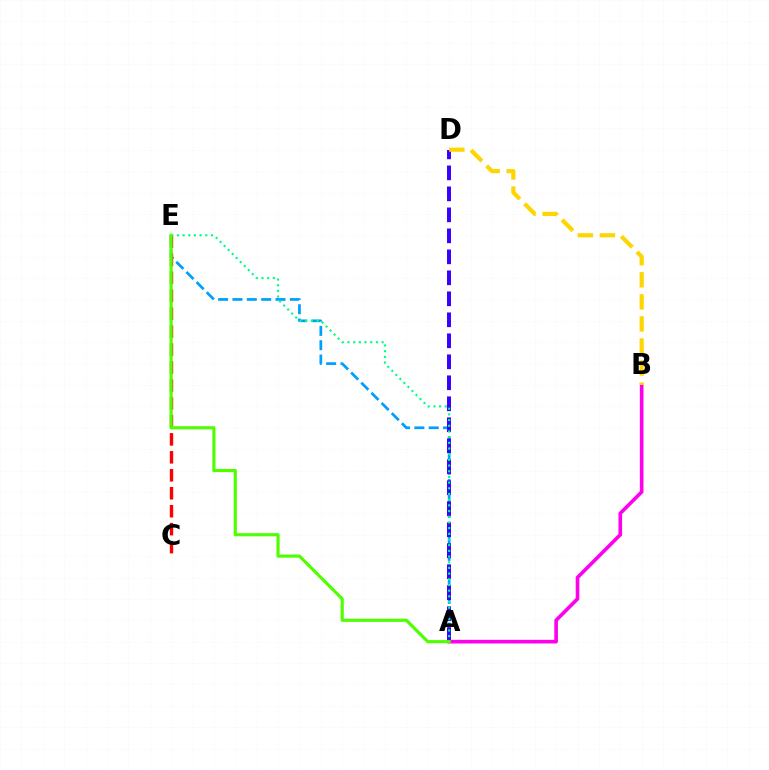{('A', 'E'): [{'color': '#009eff', 'line_style': 'dashed', 'thickness': 1.95}, {'color': '#00ff86', 'line_style': 'dotted', 'thickness': 1.54}, {'color': '#4fff00', 'line_style': 'solid', 'thickness': 2.28}], ('A', 'D'): [{'color': '#3700ff', 'line_style': 'dashed', 'thickness': 2.85}], ('C', 'E'): [{'color': '#ff0000', 'line_style': 'dashed', 'thickness': 2.44}], ('A', 'B'): [{'color': '#ff00ed', 'line_style': 'solid', 'thickness': 2.61}], ('B', 'D'): [{'color': '#ffd500', 'line_style': 'dashed', 'thickness': 3.0}]}